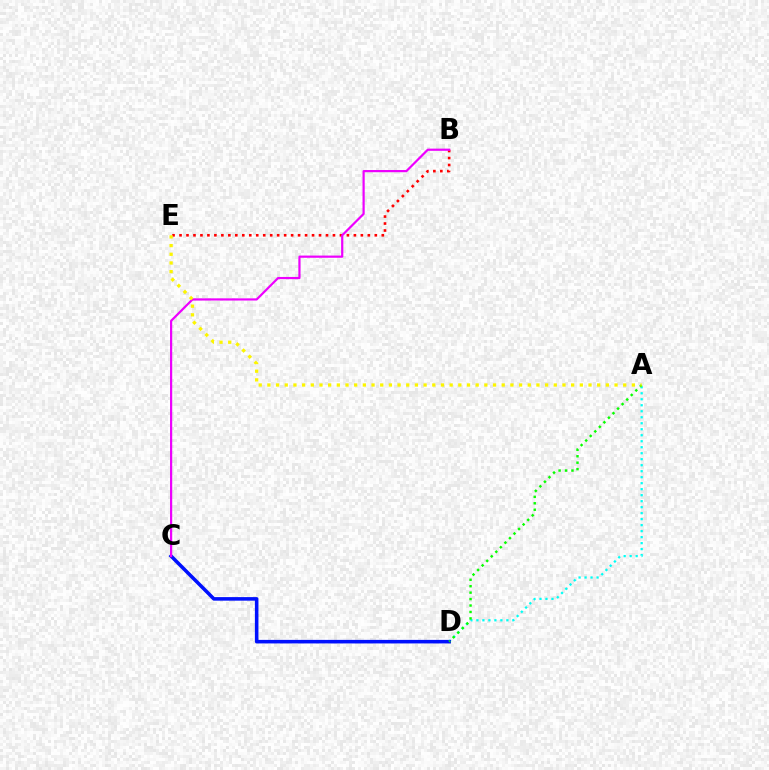{('B', 'E'): [{'color': '#ff0000', 'line_style': 'dotted', 'thickness': 1.9}], ('A', 'D'): [{'color': '#00fff6', 'line_style': 'dotted', 'thickness': 1.63}, {'color': '#08ff00', 'line_style': 'dotted', 'thickness': 1.75}], ('C', 'D'): [{'color': '#0010ff', 'line_style': 'solid', 'thickness': 2.56}], ('B', 'C'): [{'color': '#ee00ff', 'line_style': 'solid', 'thickness': 1.58}], ('A', 'E'): [{'color': '#fcf500', 'line_style': 'dotted', 'thickness': 2.36}]}